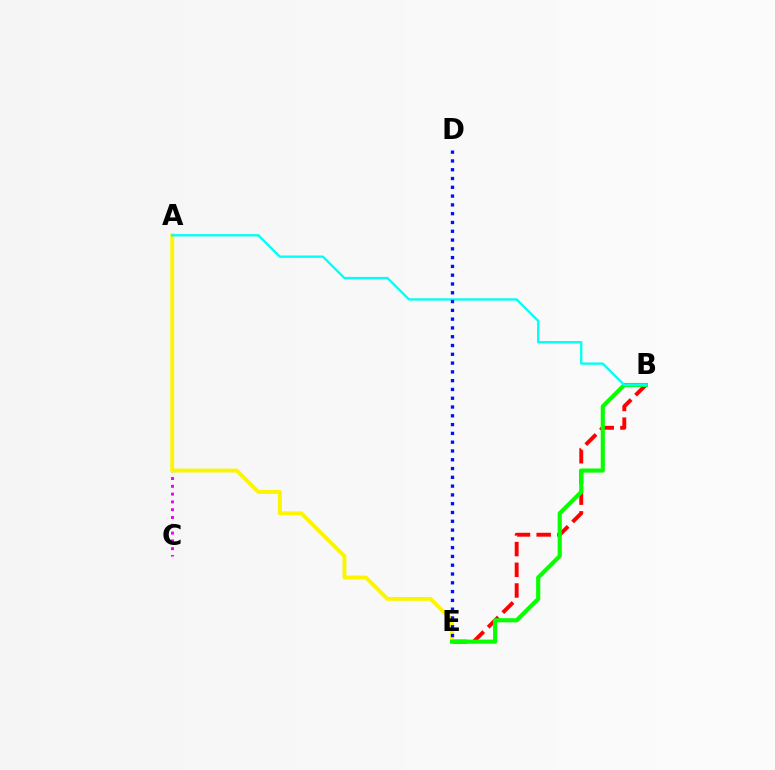{('B', 'E'): [{'color': '#ff0000', 'line_style': 'dashed', 'thickness': 2.81}, {'color': '#08ff00', 'line_style': 'solid', 'thickness': 2.97}], ('A', 'C'): [{'color': '#ee00ff', 'line_style': 'dotted', 'thickness': 2.12}], ('A', 'E'): [{'color': '#fcf500', 'line_style': 'solid', 'thickness': 2.79}], ('A', 'B'): [{'color': '#00fff6', 'line_style': 'solid', 'thickness': 1.68}], ('D', 'E'): [{'color': '#0010ff', 'line_style': 'dotted', 'thickness': 2.39}]}